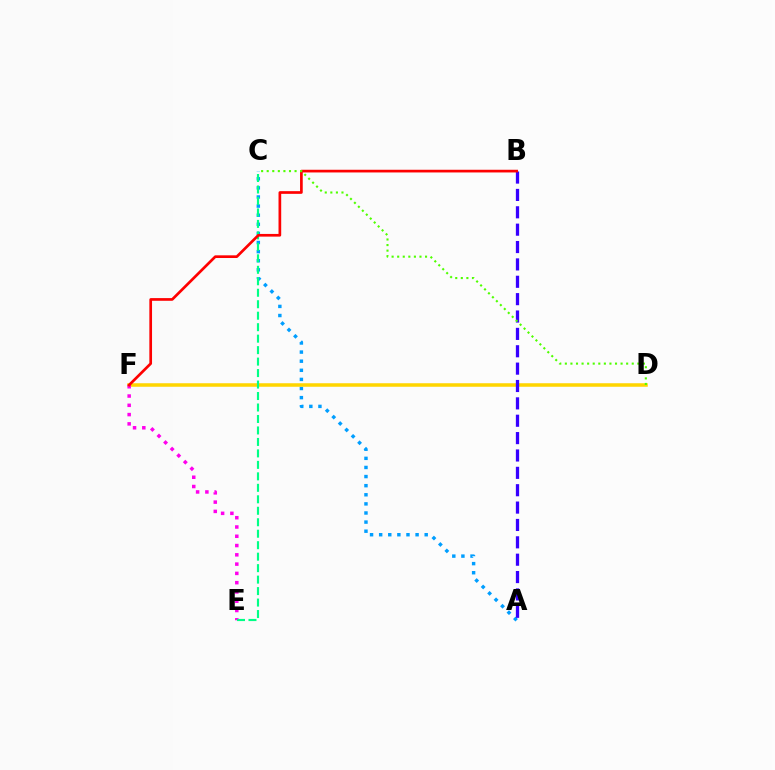{('A', 'C'): [{'color': '#009eff', 'line_style': 'dotted', 'thickness': 2.47}], ('D', 'F'): [{'color': '#ffd500', 'line_style': 'solid', 'thickness': 2.54}], ('E', 'F'): [{'color': '#ff00ed', 'line_style': 'dotted', 'thickness': 2.52}], ('C', 'E'): [{'color': '#00ff86', 'line_style': 'dashed', 'thickness': 1.56}], ('A', 'B'): [{'color': '#3700ff', 'line_style': 'dashed', 'thickness': 2.36}], ('B', 'F'): [{'color': '#ff0000', 'line_style': 'solid', 'thickness': 1.93}], ('C', 'D'): [{'color': '#4fff00', 'line_style': 'dotted', 'thickness': 1.51}]}